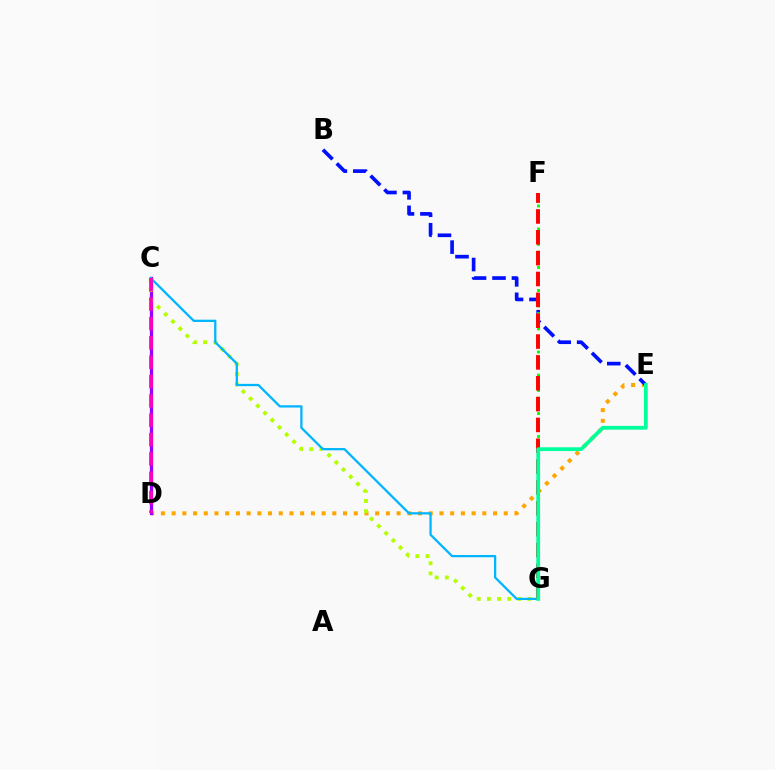{('D', 'E'): [{'color': '#ffa500', 'line_style': 'dotted', 'thickness': 2.91}], ('C', 'D'): [{'color': '#9b00ff', 'line_style': 'solid', 'thickness': 2.34}, {'color': '#ff00bd', 'line_style': 'dashed', 'thickness': 2.63}], ('C', 'G'): [{'color': '#b3ff00', 'line_style': 'dotted', 'thickness': 2.76}, {'color': '#00b5ff', 'line_style': 'solid', 'thickness': 1.63}], ('B', 'E'): [{'color': '#0010ff', 'line_style': 'dashed', 'thickness': 2.64}], ('F', 'G'): [{'color': '#08ff00', 'line_style': 'dotted', 'thickness': 2.09}, {'color': '#ff0000', 'line_style': 'dashed', 'thickness': 2.83}], ('E', 'G'): [{'color': '#00ff9d', 'line_style': 'solid', 'thickness': 2.72}]}